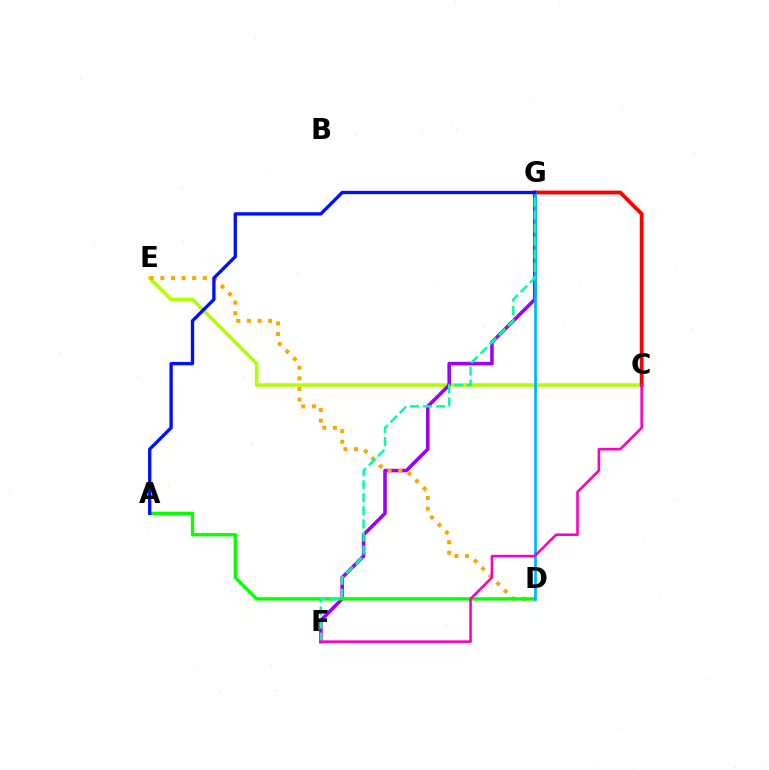{('C', 'E'): [{'color': '#b3ff00', 'line_style': 'solid', 'thickness': 2.57}], ('F', 'G'): [{'color': '#9b00ff', 'line_style': 'solid', 'thickness': 2.56}, {'color': '#00ff9d', 'line_style': 'dashed', 'thickness': 1.77}], ('D', 'E'): [{'color': '#ffa500', 'line_style': 'dotted', 'thickness': 2.88}], ('A', 'D'): [{'color': '#08ff00', 'line_style': 'solid', 'thickness': 2.4}], ('C', 'G'): [{'color': '#ff0000', 'line_style': 'solid', 'thickness': 2.74}], ('D', 'G'): [{'color': '#00b5ff', 'line_style': 'solid', 'thickness': 1.97}], ('C', 'F'): [{'color': '#ff00bd', 'line_style': 'solid', 'thickness': 1.88}], ('A', 'G'): [{'color': '#0010ff', 'line_style': 'solid', 'thickness': 2.39}]}